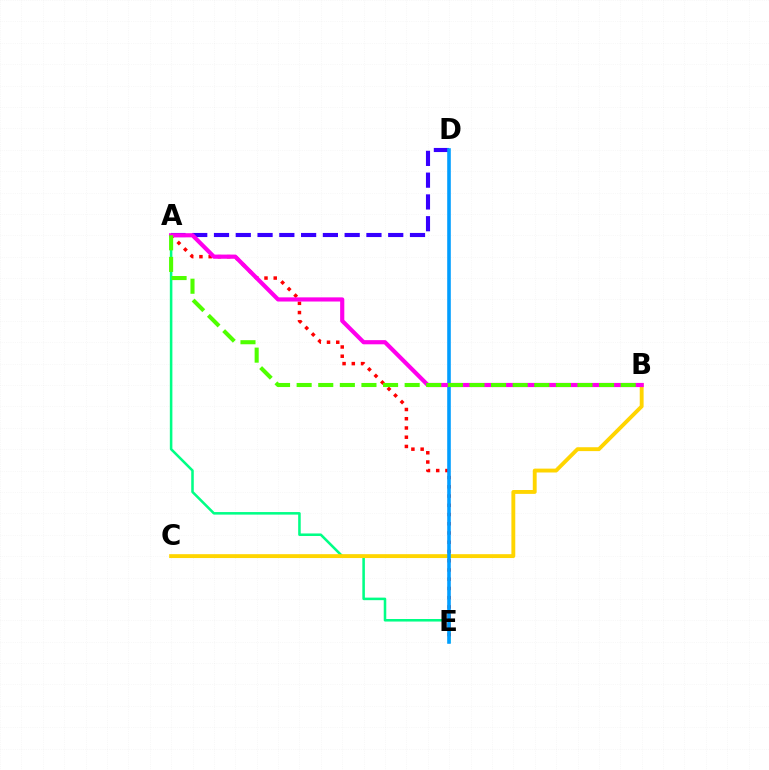{('A', 'E'): [{'color': '#00ff86', 'line_style': 'solid', 'thickness': 1.84}, {'color': '#ff0000', 'line_style': 'dotted', 'thickness': 2.51}], ('B', 'C'): [{'color': '#ffd500', 'line_style': 'solid', 'thickness': 2.79}], ('A', 'D'): [{'color': '#3700ff', 'line_style': 'dashed', 'thickness': 2.96}], ('D', 'E'): [{'color': '#009eff', 'line_style': 'solid', 'thickness': 2.59}], ('A', 'B'): [{'color': '#ff00ed', 'line_style': 'solid', 'thickness': 3.0}, {'color': '#4fff00', 'line_style': 'dashed', 'thickness': 2.93}]}